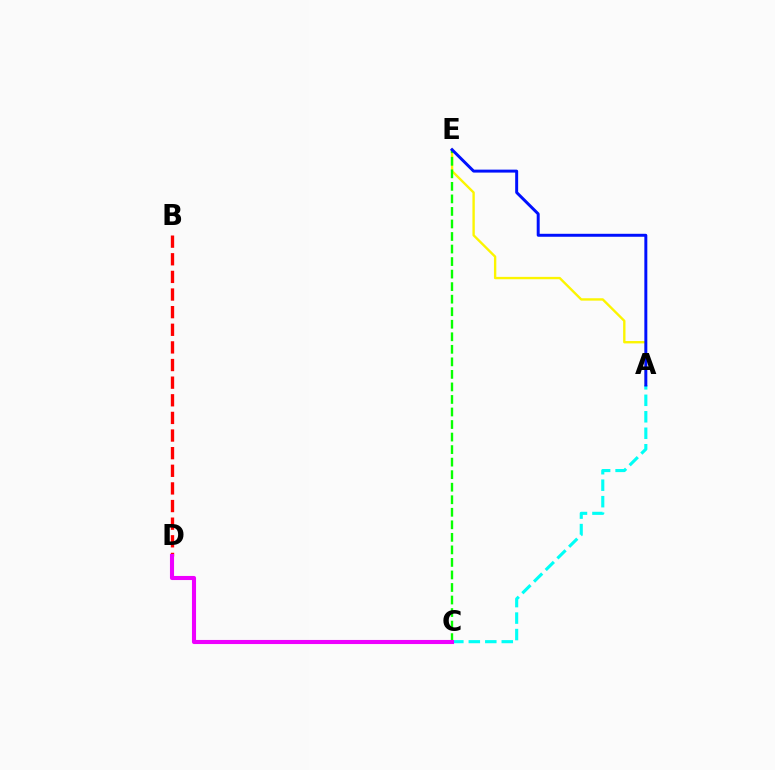{('A', 'E'): [{'color': '#fcf500', 'line_style': 'solid', 'thickness': 1.71}, {'color': '#0010ff', 'line_style': 'solid', 'thickness': 2.13}], ('B', 'D'): [{'color': '#ff0000', 'line_style': 'dashed', 'thickness': 2.39}], ('C', 'E'): [{'color': '#08ff00', 'line_style': 'dashed', 'thickness': 1.7}], ('A', 'C'): [{'color': '#00fff6', 'line_style': 'dashed', 'thickness': 2.24}], ('C', 'D'): [{'color': '#ee00ff', 'line_style': 'solid', 'thickness': 2.95}]}